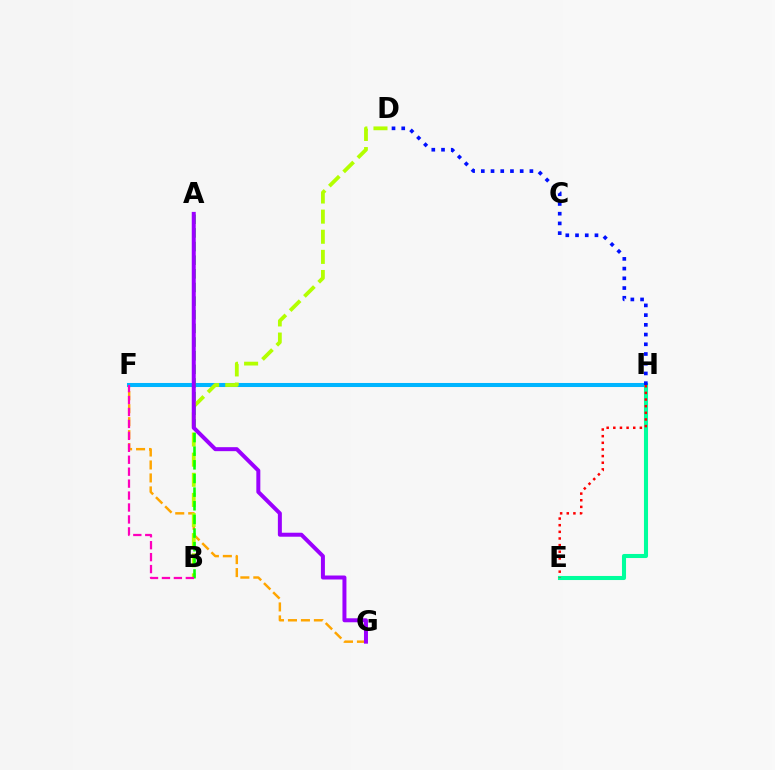{('F', 'G'): [{'color': '#ffa500', 'line_style': 'dashed', 'thickness': 1.76}], ('F', 'H'): [{'color': '#00b5ff', 'line_style': 'solid', 'thickness': 2.92}], ('B', 'D'): [{'color': '#b3ff00', 'line_style': 'dashed', 'thickness': 2.73}], ('A', 'B'): [{'color': '#08ff00', 'line_style': 'dashed', 'thickness': 1.85}], ('E', 'H'): [{'color': '#00ff9d', 'line_style': 'solid', 'thickness': 2.93}, {'color': '#ff0000', 'line_style': 'dotted', 'thickness': 1.8}], ('D', 'H'): [{'color': '#0010ff', 'line_style': 'dotted', 'thickness': 2.64}], ('B', 'F'): [{'color': '#ff00bd', 'line_style': 'dashed', 'thickness': 1.62}], ('A', 'G'): [{'color': '#9b00ff', 'line_style': 'solid', 'thickness': 2.87}]}